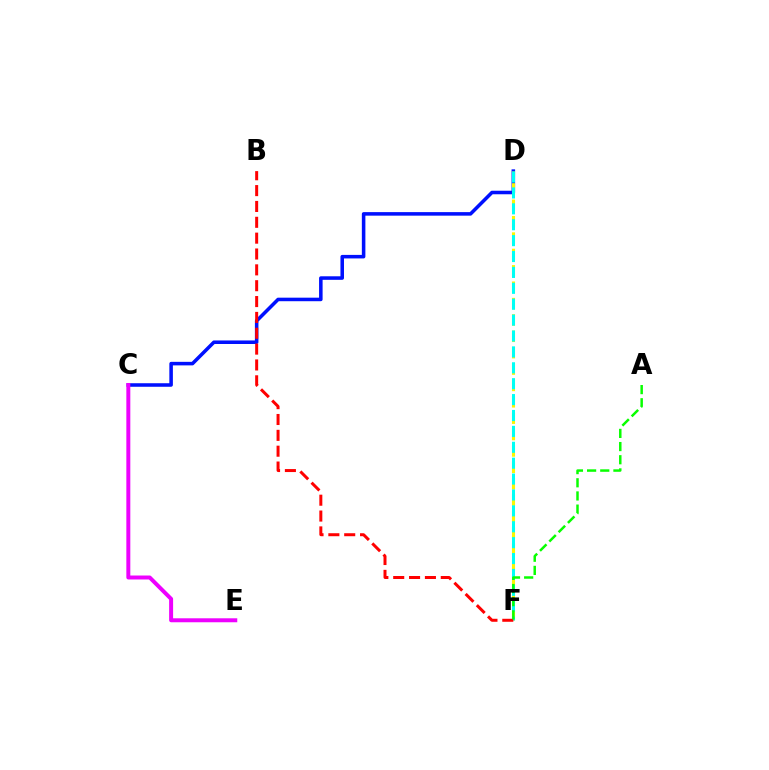{('C', 'D'): [{'color': '#0010ff', 'line_style': 'solid', 'thickness': 2.55}], ('D', 'F'): [{'color': '#fcf500', 'line_style': 'dashed', 'thickness': 2.23}, {'color': '#00fff6', 'line_style': 'dashed', 'thickness': 2.16}], ('C', 'E'): [{'color': '#ee00ff', 'line_style': 'solid', 'thickness': 2.86}], ('B', 'F'): [{'color': '#ff0000', 'line_style': 'dashed', 'thickness': 2.15}], ('A', 'F'): [{'color': '#08ff00', 'line_style': 'dashed', 'thickness': 1.79}]}